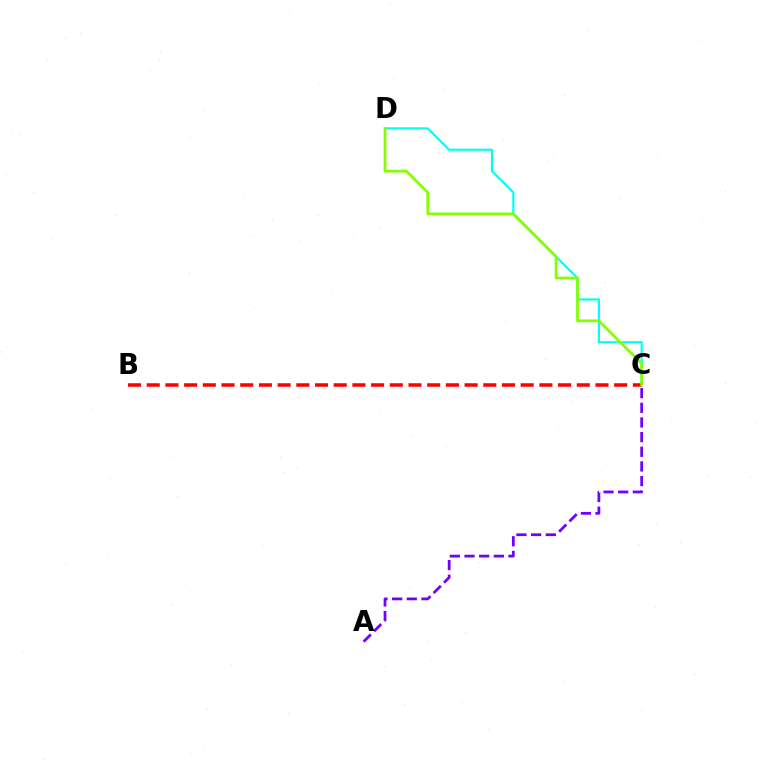{('A', 'C'): [{'color': '#7200ff', 'line_style': 'dashed', 'thickness': 1.99}], ('C', 'D'): [{'color': '#00fff6', 'line_style': 'solid', 'thickness': 1.54}, {'color': '#84ff00', 'line_style': 'solid', 'thickness': 1.99}], ('B', 'C'): [{'color': '#ff0000', 'line_style': 'dashed', 'thickness': 2.54}]}